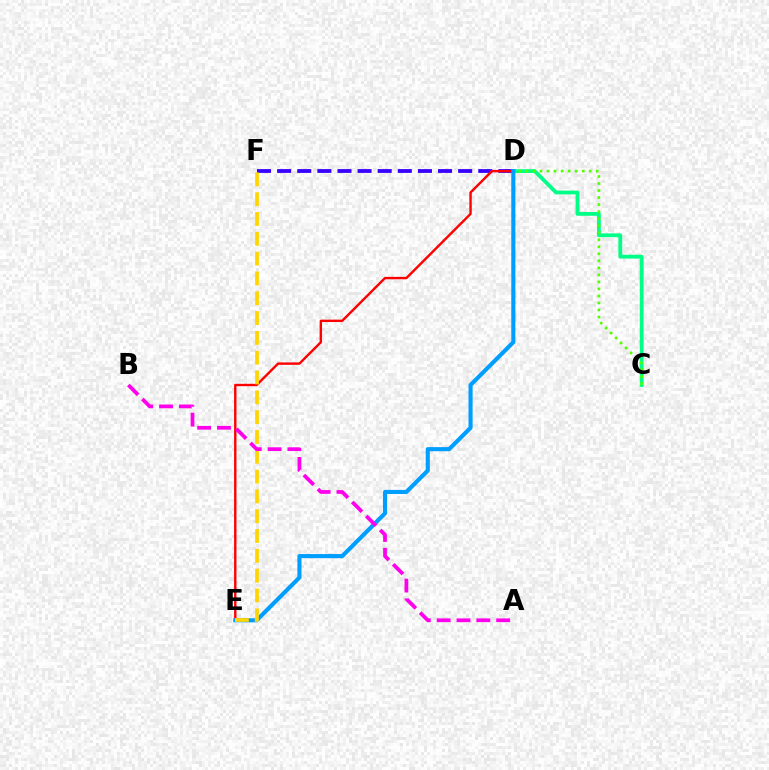{('C', 'D'): [{'color': '#00ff86', 'line_style': 'solid', 'thickness': 2.73}, {'color': '#4fff00', 'line_style': 'dotted', 'thickness': 1.91}], ('D', 'F'): [{'color': '#3700ff', 'line_style': 'dashed', 'thickness': 2.73}], ('D', 'E'): [{'color': '#ff0000', 'line_style': 'solid', 'thickness': 1.72}, {'color': '#009eff', 'line_style': 'solid', 'thickness': 2.96}], ('E', 'F'): [{'color': '#ffd500', 'line_style': 'dashed', 'thickness': 2.69}], ('A', 'B'): [{'color': '#ff00ed', 'line_style': 'dashed', 'thickness': 2.69}]}